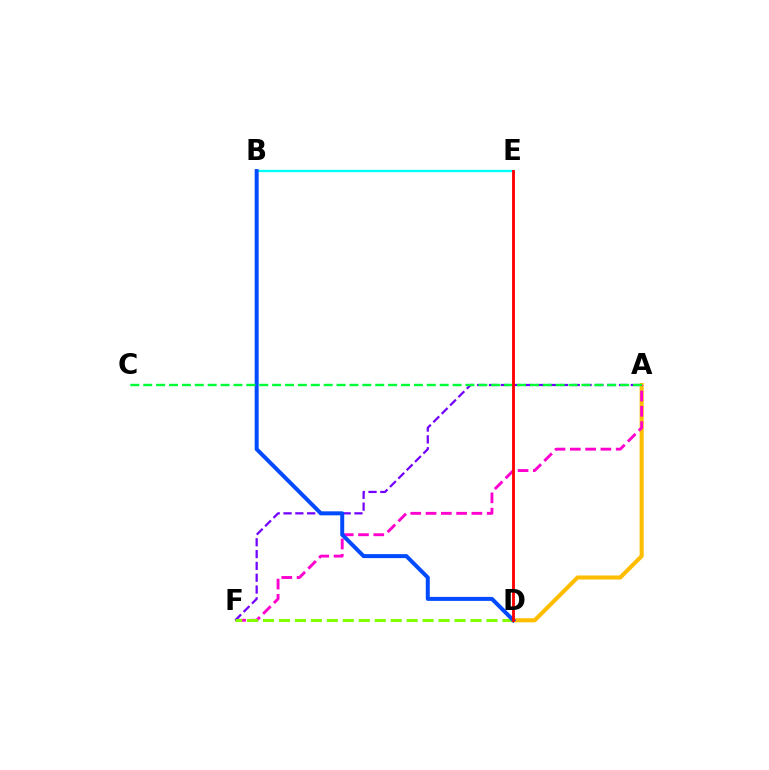{('A', 'D'): [{'color': '#ffbd00', 'line_style': 'solid', 'thickness': 2.94}], ('B', 'E'): [{'color': '#00fff6', 'line_style': 'solid', 'thickness': 1.67}], ('A', 'F'): [{'color': '#ff00cf', 'line_style': 'dashed', 'thickness': 2.08}, {'color': '#7200ff', 'line_style': 'dashed', 'thickness': 1.61}], ('D', 'F'): [{'color': '#84ff00', 'line_style': 'dashed', 'thickness': 2.17}], ('B', 'D'): [{'color': '#004bff', 'line_style': 'solid', 'thickness': 2.87}], ('A', 'C'): [{'color': '#00ff39', 'line_style': 'dashed', 'thickness': 1.75}], ('D', 'E'): [{'color': '#ff0000', 'line_style': 'solid', 'thickness': 2.05}]}